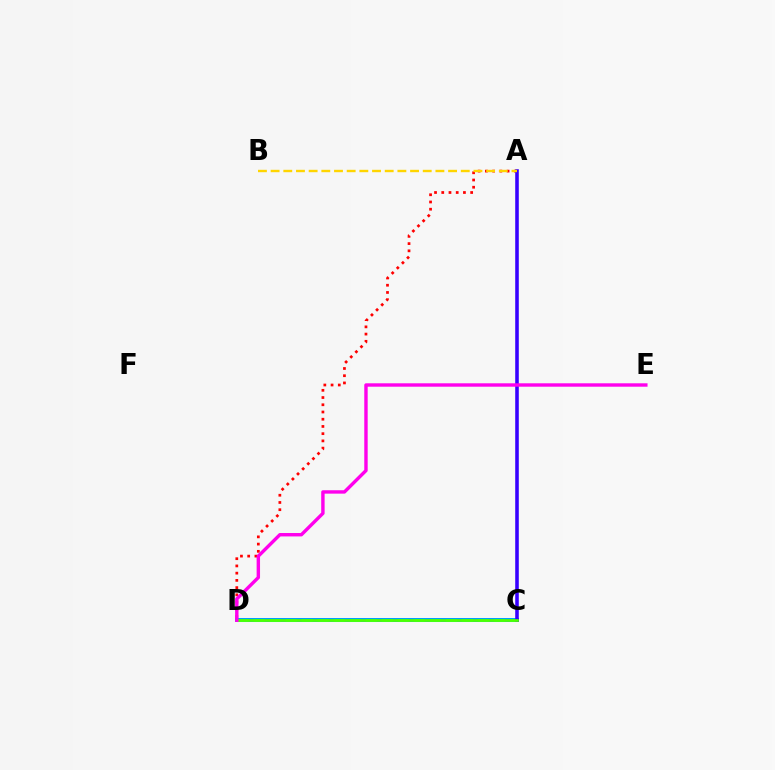{('A', 'D'): [{'color': '#ff0000', 'line_style': 'dotted', 'thickness': 1.96}], ('C', 'D'): [{'color': '#009eff', 'line_style': 'solid', 'thickness': 2.87}, {'color': '#00ff86', 'line_style': 'dashed', 'thickness': 2.18}, {'color': '#4fff00', 'line_style': 'solid', 'thickness': 1.94}], ('A', 'C'): [{'color': '#3700ff', 'line_style': 'solid', 'thickness': 2.57}], ('D', 'E'): [{'color': '#ff00ed', 'line_style': 'solid', 'thickness': 2.45}], ('A', 'B'): [{'color': '#ffd500', 'line_style': 'dashed', 'thickness': 1.72}]}